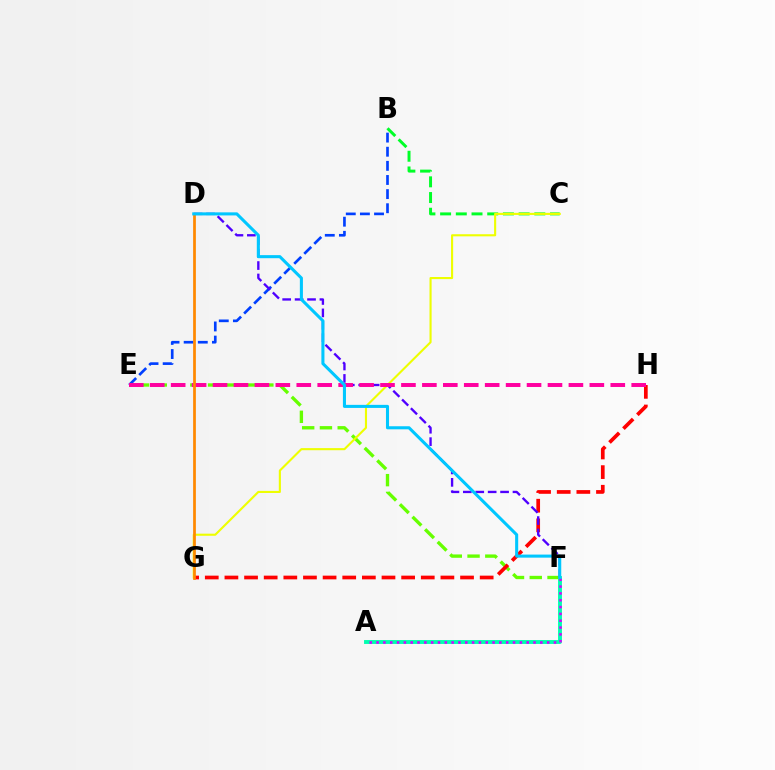{('A', 'F'): [{'color': '#00ffaf', 'line_style': 'solid', 'thickness': 2.8}, {'color': '#d600ff', 'line_style': 'dotted', 'thickness': 1.85}], ('B', 'E'): [{'color': '#003fff', 'line_style': 'dashed', 'thickness': 1.92}], ('E', 'F'): [{'color': '#66ff00', 'line_style': 'dashed', 'thickness': 2.41}], ('B', 'C'): [{'color': '#00ff27', 'line_style': 'dashed', 'thickness': 2.13}], ('G', 'H'): [{'color': '#ff0000', 'line_style': 'dashed', 'thickness': 2.67}], ('C', 'G'): [{'color': '#eeff00', 'line_style': 'solid', 'thickness': 1.52}], ('D', 'F'): [{'color': '#4f00ff', 'line_style': 'dashed', 'thickness': 1.69}, {'color': '#00c7ff', 'line_style': 'solid', 'thickness': 2.21}], ('E', 'H'): [{'color': '#ff00a0', 'line_style': 'dashed', 'thickness': 2.84}], ('D', 'G'): [{'color': '#ff8800', 'line_style': 'solid', 'thickness': 1.97}]}